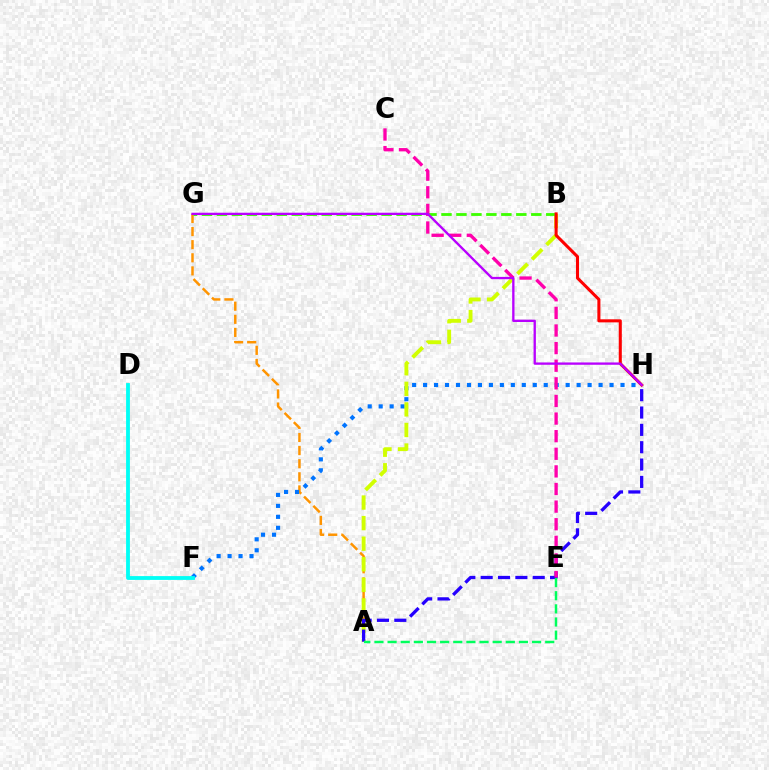{('A', 'G'): [{'color': '#ff9400', 'line_style': 'dashed', 'thickness': 1.78}], ('F', 'H'): [{'color': '#0074ff', 'line_style': 'dotted', 'thickness': 2.98}], ('A', 'B'): [{'color': '#d1ff00', 'line_style': 'dashed', 'thickness': 2.79}], ('A', 'H'): [{'color': '#2500ff', 'line_style': 'dashed', 'thickness': 2.36}], ('B', 'G'): [{'color': '#3dff00', 'line_style': 'dashed', 'thickness': 2.03}], ('D', 'F'): [{'color': '#00fff6', 'line_style': 'solid', 'thickness': 2.74}], ('C', 'E'): [{'color': '#ff00ac', 'line_style': 'dashed', 'thickness': 2.39}], ('B', 'H'): [{'color': '#ff0000', 'line_style': 'solid', 'thickness': 2.2}], ('A', 'E'): [{'color': '#00ff5c', 'line_style': 'dashed', 'thickness': 1.78}], ('G', 'H'): [{'color': '#b900ff', 'line_style': 'solid', 'thickness': 1.67}]}